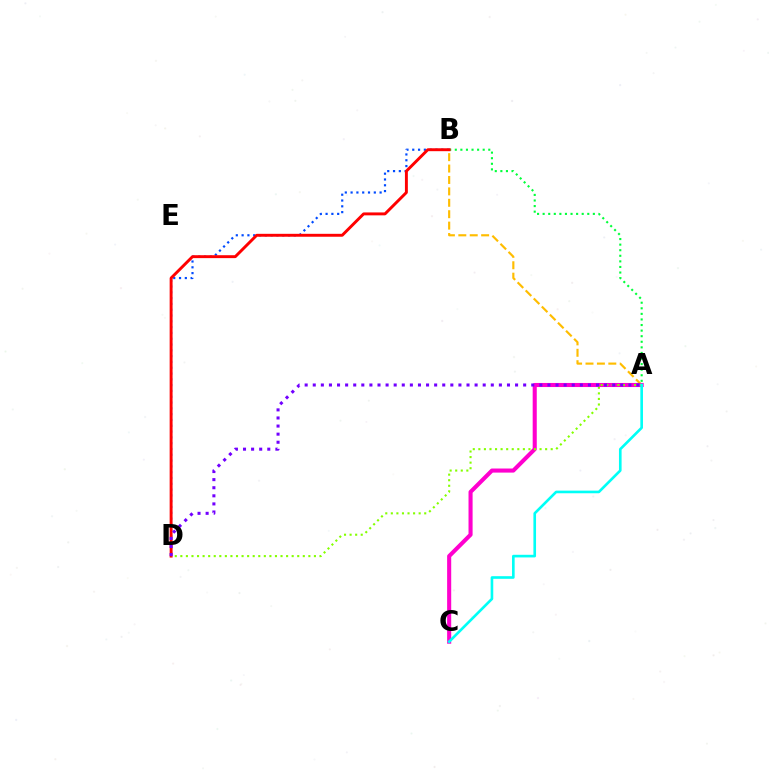{('A', 'B'): [{'color': '#00ff39', 'line_style': 'dotted', 'thickness': 1.52}, {'color': '#ffbd00', 'line_style': 'dashed', 'thickness': 1.55}], ('B', 'D'): [{'color': '#004bff', 'line_style': 'dotted', 'thickness': 1.58}, {'color': '#ff0000', 'line_style': 'solid', 'thickness': 2.1}], ('A', 'C'): [{'color': '#ff00cf', 'line_style': 'solid', 'thickness': 2.94}, {'color': '#00fff6', 'line_style': 'solid', 'thickness': 1.9}], ('A', 'D'): [{'color': '#84ff00', 'line_style': 'dotted', 'thickness': 1.51}, {'color': '#7200ff', 'line_style': 'dotted', 'thickness': 2.2}]}